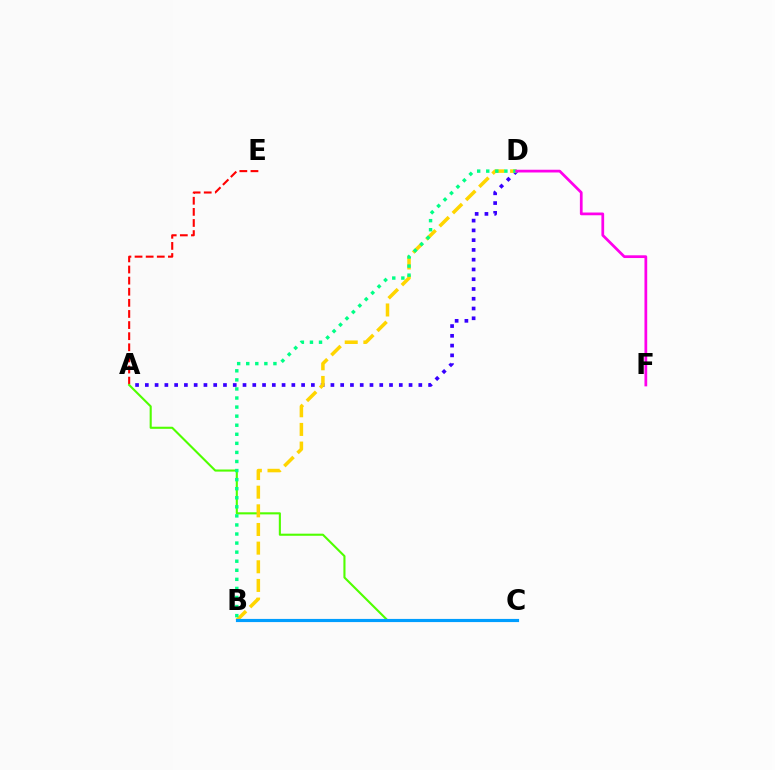{('A', 'E'): [{'color': '#ff0000', 'line_style': 'dashed', 'thickness': 1.51}], ('A', 'D'): [{'color': '#3700ff', 'line_style': 'dotted', 'thickness': 2.65}], ('A', 'C'): [{'color': '#4fff00', 'line_style': 'solid', 'thickness': 1.51}], ('B', 'D'): [{'color': '#ffd500', 'line_style': 'dashed', 'thickness': 2.53}, {'color': '#00ff86', 'line_style': 'dotted', 'thickness': 2.46}], ('B', 'C'): [{'color': '#009eff', 'line_style': 'solid', 'thickness': 2.28}], ('D', 'F'): [{'color': '#ff00ed', 'line_style': 'solid', 'thickness': 1.97}]}